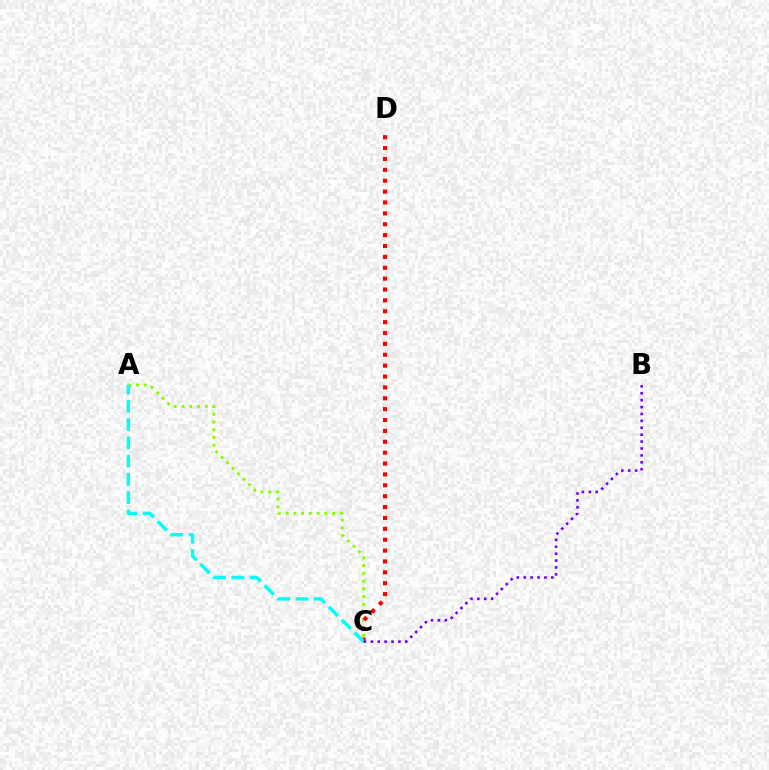{('A', 'C'): [{'color': '#84ff00', 'line_style': 'dotted', 'thickness': 2.11}, {'color': '#00fff6', 'line_style': 'dashed', 'thickness': 2.48}], ('C', 'D'): [{'color': '#ff0000', 'line_style': 'dotted', 'thickness': 2.96}], ('B', 'C'): [{'color': '#7200ff', 'line_style': 'dotted', 'thickness': 1.88}]}